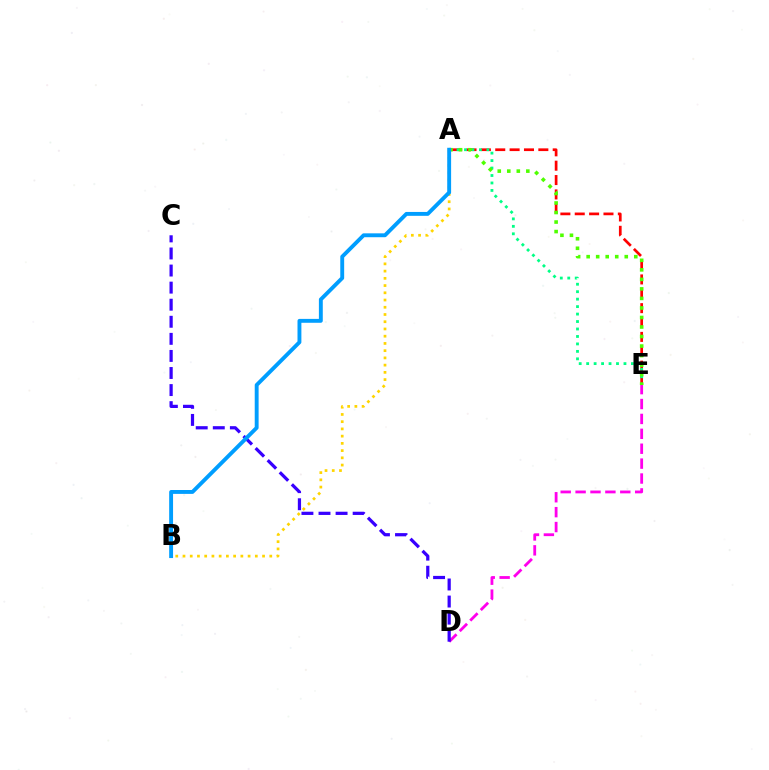{('A', 'B'): [{'color': '#ffd500', 'line_style': 'dotted', 'thickness': 1.97}, {'color': '#009eff', 'line_style': 'solid', 'thickness': 2.8}], ('A', 'E'): [{'color': '#ff0000', 'line_style': 'dashed', 'thickness': 1.95}, {'color': '#00ff86', 'line_style': 'dotted', 'thickness': 2.03}, {'color': '#4fff00', 'line_style': 'dotted', 'thickness': 2.59}], ('D', 'E'): [{'color': '#ff00ed', 'line_style': 'dashed', 'thickness': 2.02}], ('C', 'D'): [{'color': '#3700ff', 'line_style': 'dashed', 'thickness': 2.32}]}